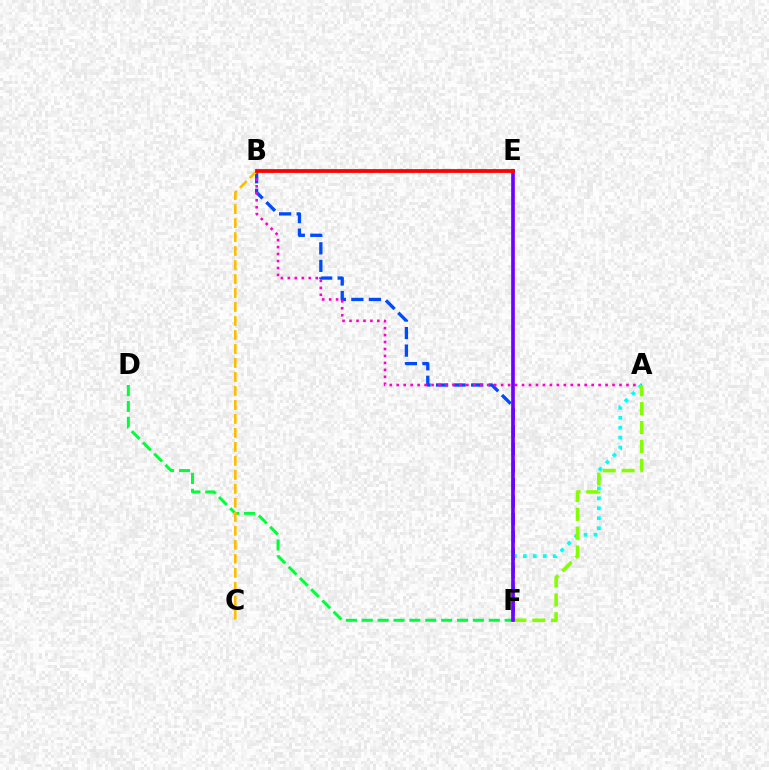{('B', 'F'): [{'color': '#004bff', 'line_style': 'dashed', 'thickness': 2.38}], ('A', 'B'): [{'color': '#ff00cf', 'line_style': 'dotted', 'thickness': 1.89}], ('A', 'F'): [{'color': '#00fff6', 'line_style': 'dotted', 'thickness': 2.7}, {'color': '#84ff00', 'line_style': 'dashed', 'thickness': 2.56}], ('D', 'F'): [{'color': '#00ff39', 'line_style': 'dashed', 'thickness': 2.16}], ('E', 'F'): [{'color': '#7200ff', 'line_style': 'solid', 'thickness': 2.64}], ('B', 'C'): [{'color': '#ffbd00', 'line_style': 'dashed', 'thickness': 1.9}], ('B', 'E'): [{'color': '#ff0000', 'line_style': 'solid', 'thickness': 2.72}]}